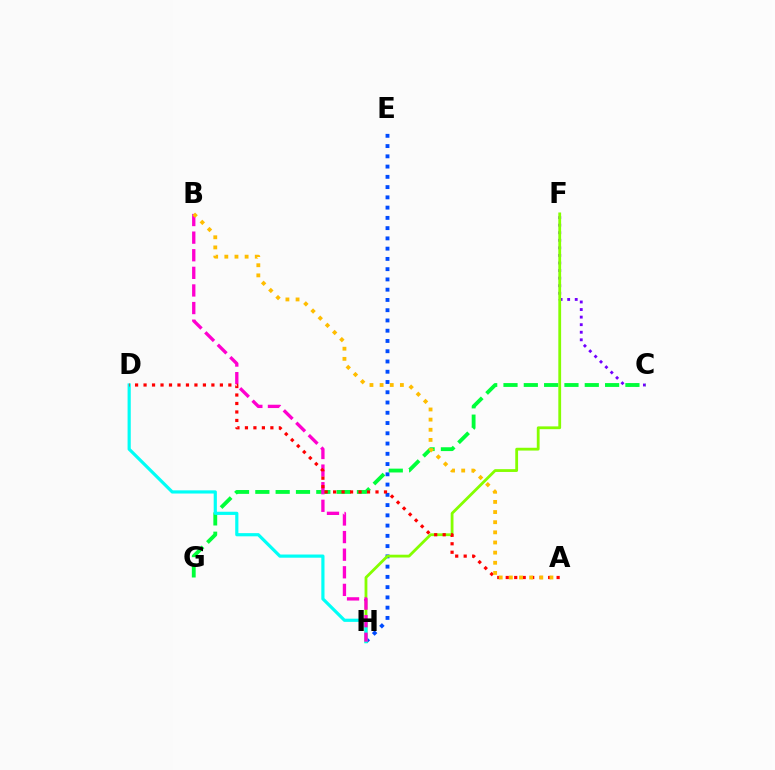{('E', 'H'): [{'color': '#004bff', 'line_style': 'dotted', 'thickness': 2.79}], ('C', 'F'): [{'color': '#7200ff', 'line_style': 'dotted', 'thickness': 2.06}], ('F', 'H'): [{'color': '#84ff00', 'line_style': 'solid', 'thickness': 2.01}], ('C', 'G'): [{'color': '#00ff39', 'line_style': 'dashed', 'thickness': 2.76}], ('D', 'H'): [{'color': '#00fff6', 'line_style': 'solid', 'thickness': 2.29}], ('B', 'H'): [{'color': '#ff00cf', 'line_style': 'dashed', 'thickness': 2.39}], ('A', 'D'): [{'color': '#ff0000', 'line_style': 'dotted', 'thickness': 2.3}], ('A', 'B'): [{'color': '#ffbd00', 'line_style': 'dotted', 'thickness': 2.76}]}